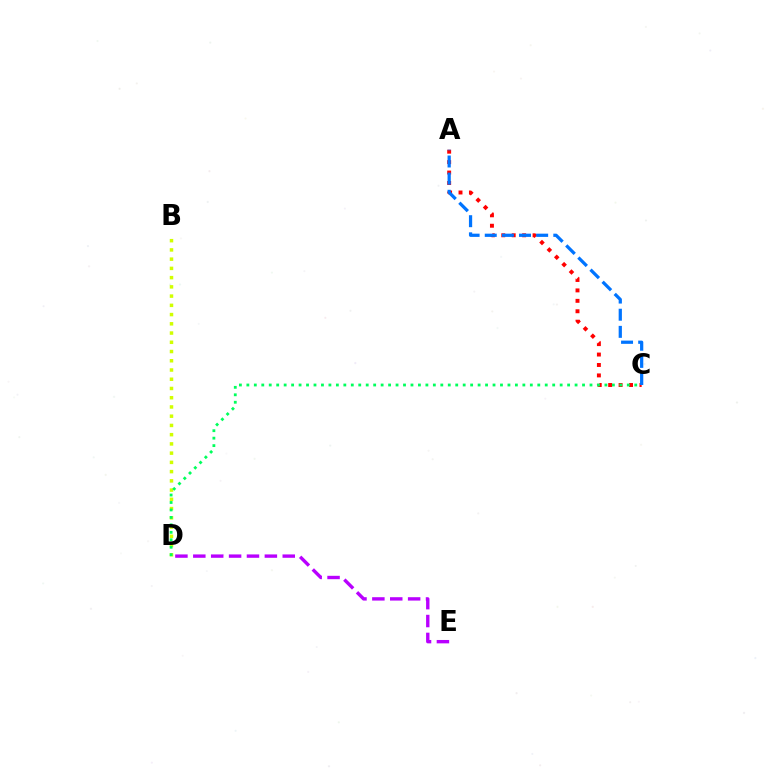{('B', 'D'): [{'color': '#d1ff00', 'line_style': 'dotted', 'thickness': 2.51}], ('D', 'E'): [{'color': '#b900ff', 'line_style': 'dashed', 'thickness': 2.43}], ('A', 'C'): [{'color': '#ff0000', 'line_style': 'dotted', 'thickness': 2.83}, {'color': '#0074ff', 'line_style': 'dashed', 'thickness': 2.33}], ('C', 'D'): [{'color': '#00ff5c', 'line_style': 'dotted', 'thickness': 2.03}]}